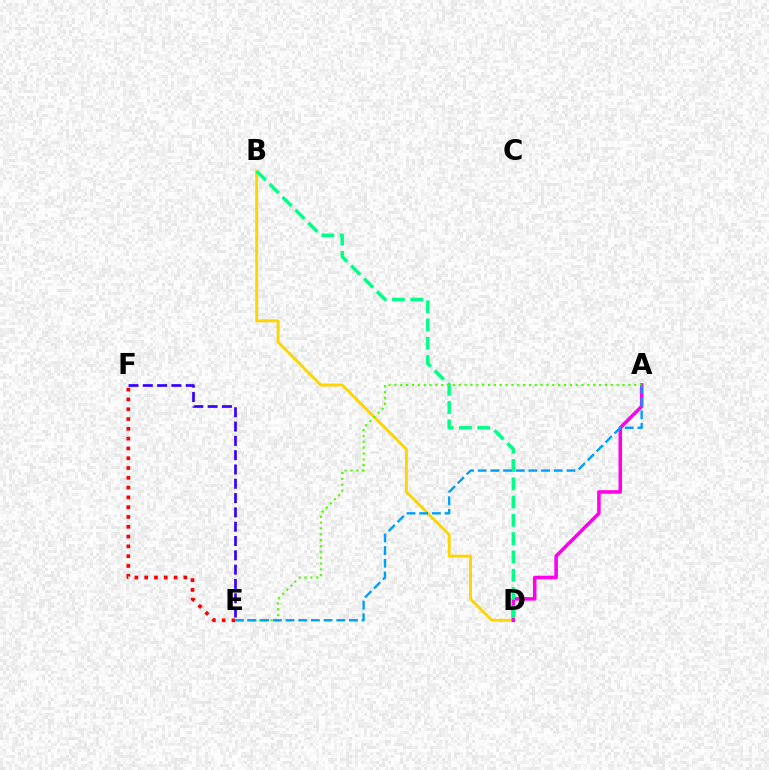{('B', 'D'): [{'color': '#ffd500', 'line_style': 'solid', 'thickness': 2.09}, {'color': '#00ff86', 'line_style': 'dashed', 'thickness': 2.48}], ('E', 'F'): [{'color': '#ff0000', 'line_style': 'dotted', 'thickness': 2.66}, {'color': '#3700ff', 'line_style': 'dashed', 'thickness': 1.94}], ('A', 'D'): [{'color': '#ff00ed', 'line_style': 'solid', 'thickness': 2.55}], ('A', 'E'): [{'color': '#4fff00', 'line_style': 'dotted', 'thickness': 1.59}, {'color': '#009eff', 'line_style': 'dashed', 'thickness': 1.72}]}